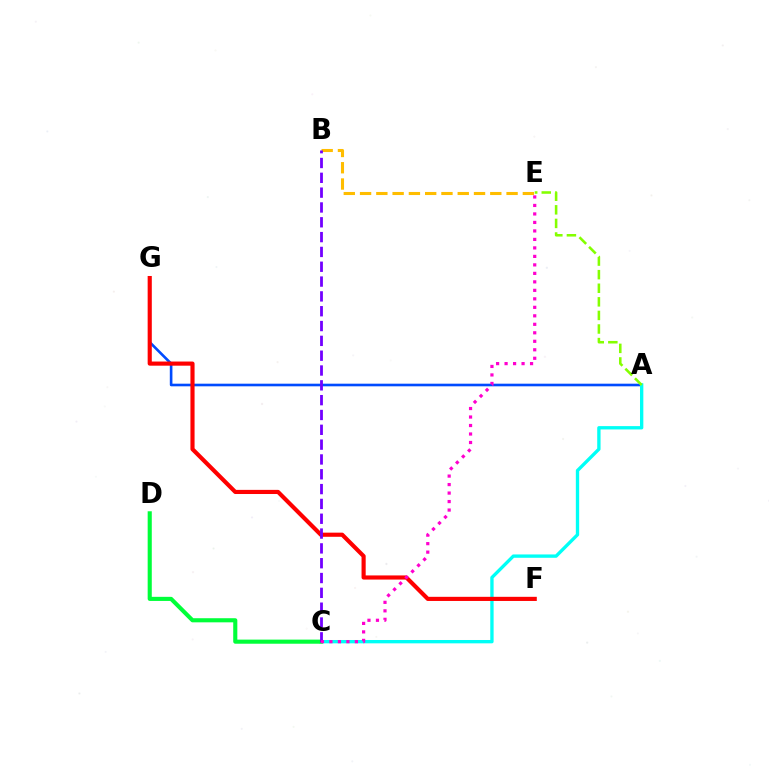{('A', 'G'): [{'color': '#004bff', 'line_style': 'solid', 'thickness': 1.89}], ('B', 'E'): [{'color': '#ffbd00', 'line_style': 'dashed', 'thickness': 2.21}], ('A', 'C'): [{'color': '#00fff6', 'line_style': 'solid', 'thickness': 2.4}], ('F', 'G'): [{'color': '#ff0000', 'line_style': 'solid', 'thickness': 2.98}], ('A', 'E'): [{'color': '#84ff00', 'line_style': 'dashed', 'thickness': 1.85}], ('C', 'D'): [{'color': '#00ff39', 'line_style': 'solid', 'thickness': 2.96}], ('B', 'C'): [{'color': '#7200ff', 'line_style': 'dashed', 'thickness': 2.01}], ('C', 'E'): [{'color': '#ff00cf', 'line_style': 'dotted', 'thickness': 2.31}]}